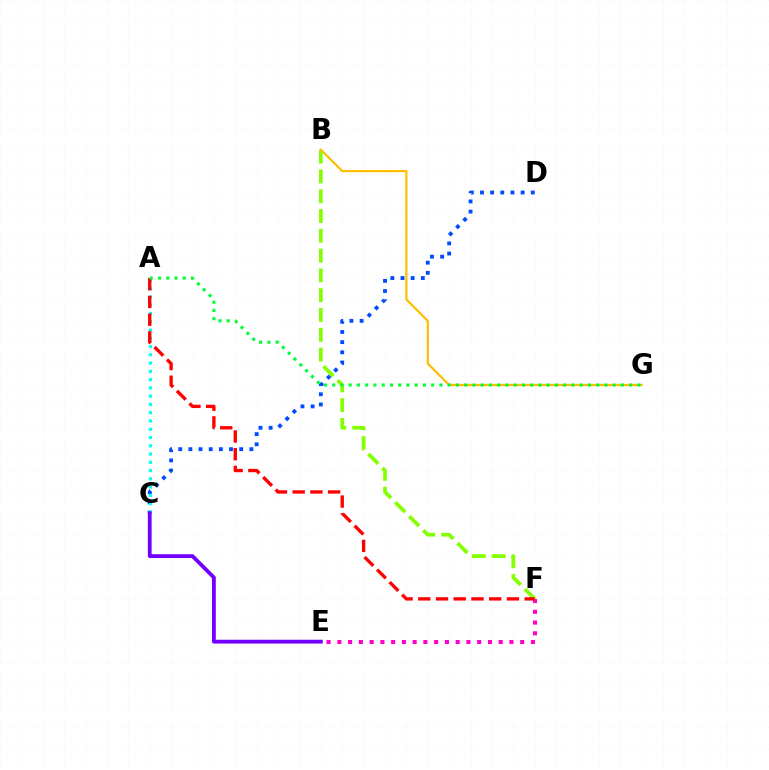{('E', 'F'): [{'color': '#ff00cf', 'line_style': 'dotted', 'thickness': 2.92}], ('B', 'F'): [{'color': '#84ff00', 'line_style': 'dashed', 'thickness': 2.69}], ('B', 'G'): [{'color': '#ffbd00', 'line_style': 'solid', 'thickness': 1.59}], ('C', 'D'): [{'color': '#004bff', 'line_style': 'dotted', 'thickness': 2.76}], ('A', 'C'): [{'color': '#00fff6', 'line_style': 'dotted', 'thickness': 2.25}], ('A', 'F'): [{'color': '#ff0000', 'line_style': 'dashed', 'thickness': 2.41}], ('A', 'G'): [{'color': '#00ff39', 'line_style': 'dotted', 'thickness': 2.24}], ('C', 'E'): [{'color': '#7200ff', 'line_style': 'solid', 'thickness': 2.75}]}